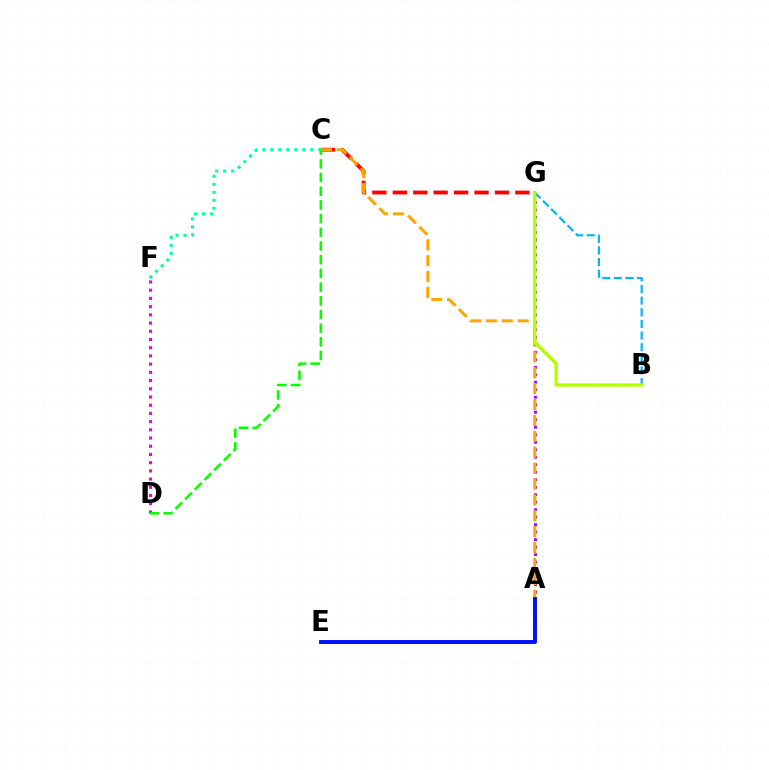{('A', 'G'): [{'color': '#9b00ff', 'line_style': 'dotted', 'thickness': 2.04}], ('C', 'G'): [{'color': '#ff0000', 'line_style': 'dashed', 'thickness': 2.77}], ('A', 'C'): [{'color': '#ffa500', 'line_style': 'dashed', 'thickness': 2.16}], ('B', 'G'): [{'color': '#00b5ff', 'line_style': 'dashed', 'thickness': 1.58}, {'color': '#b3ff00', 'line_style': 'solid', 'thickness': 2.42}], ('A', 'E'): [{'color': '#0010ff', 'line_style': 'solid', 'thickness': 2.82}], ('C', 'F'): [{'color': '#00ff9d', 'line_style': 'dotted', 'thickness': 2.17}], ('D', 'F'): [{'color': '#ff00bd', 'line_style': 'dotted', 'thickness': 2.23}], ('C', 'D'): [{'color': '#08ff00', 'line_style': 'dashed', 'thickness': 1.86}]}